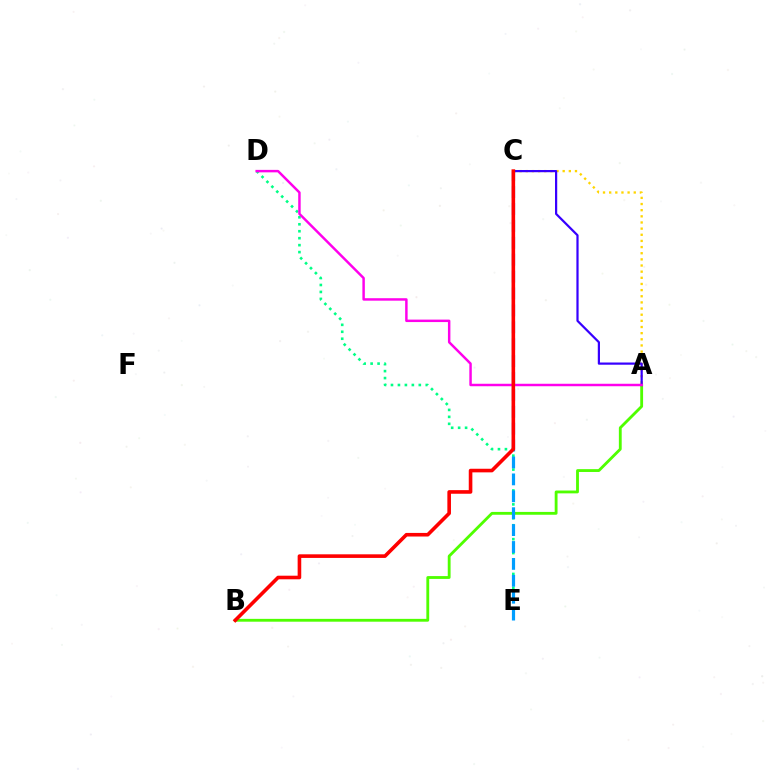{('A', 'C'): [{'color': '#ffd500', 'line_style': 'dotted', 'thickness': 1.67}, {'color': '#3700ff', 'line_style': 'solid', 'thickness': 1.59}], ('D', 'E'): [{'color': '#00ff86', 'line_style': 'dotted', 'thickness': 1.89}], ('A', 'B'): [{'color': '#4fff00', 'line_style': 'solid', 'thickness': 2.04}], ('C', 'E'): [{'color': '#009eff', 'line_style': 'dashed', 'thickness': 2.3}], ('A', 'D'): [{'color': '#ff00ed', 'line_style': 'solid', 'thickness': 1.78}], ('B', 'C'): [{'color': '#ff0000', 'line_style': 'solid', 'thickness': 2.59}]}